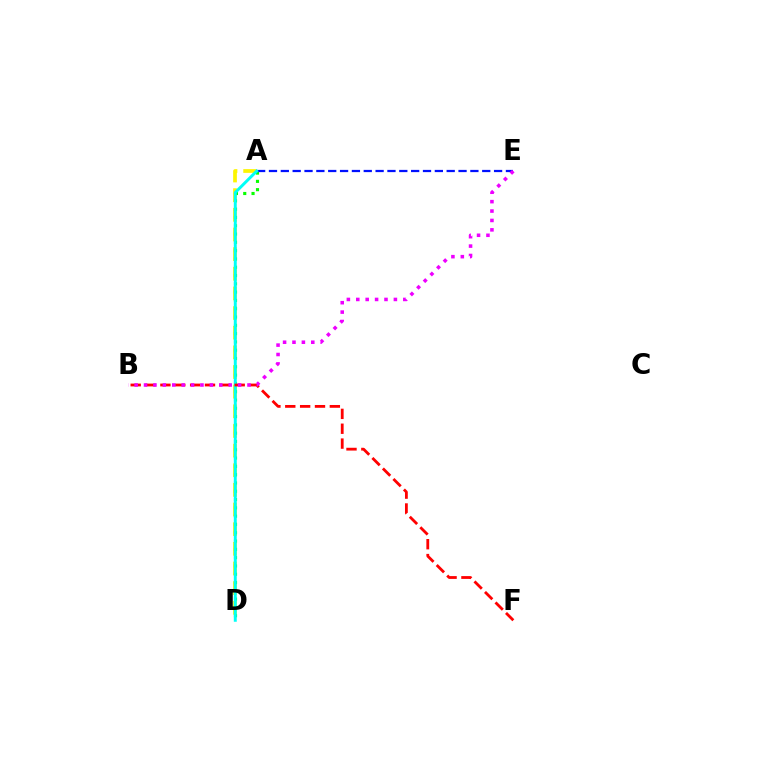{('A', 'D'): [{'color': '#fcf500', 'line_style': 'dashed', 'thickness': 2.67}, {'color': '#08ff00', 'line_style': 'dotted', 'thickness': 2.25}, {'color': '#00fff6', 'line_style': 'solid', 'thickness': 2.13}], ('A', 'E'): [{'color': '#0010ff', 'line_style': 'dashed', 'thickness': 1.61}], ('B', 'F'): [{'color': '#ff0000', 'line_style': 'dashed', 'thickness': 2.02}], ('B', 'E'): [{'color': '#ee00ff', 'line_style': 'dotted', 'thickness': 2.56}]}